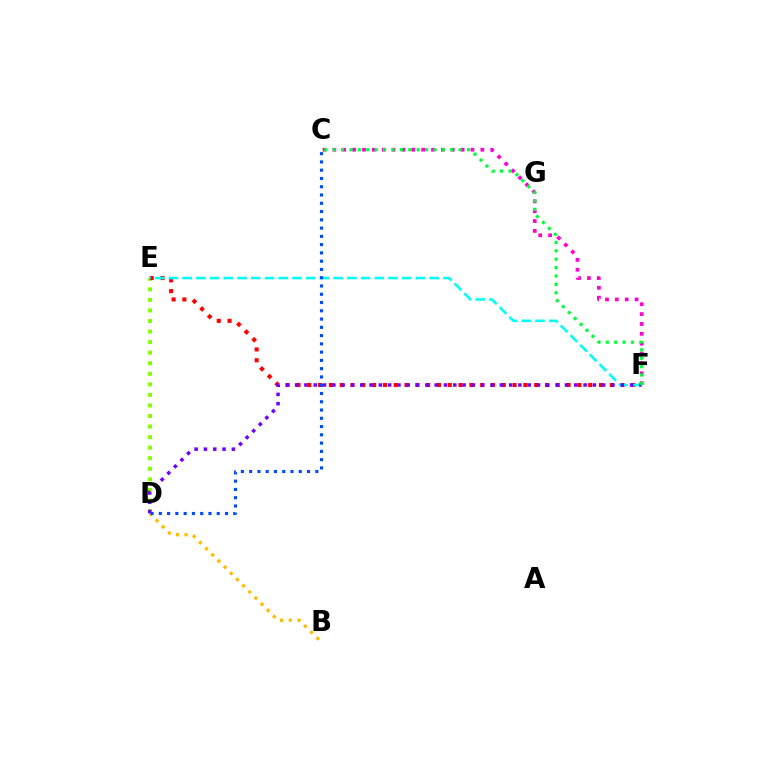{('D', 'E'): [{'color': '#84ff00', 'line_style': 'dotted', 'thickness': 2.87}], ('B', 'D'): [{'color': '#ffbd00', 'line_style': 'dotted', 'thickness': 2.37}], ('E', 'F'): [{'color': '#ff0000', 'line_style': 'dotted', 'thickness': 2.94}, {'color': '#00fff6', 'line_style': 'dashed', 'thickness': 1.86}], ('C', 'F'): [{'color': '#ff00cf', 'line_style': 'dotted', 'thickness': 2.68}, {'color': '#00ff39', 'line_style': 'dotted', 'thickness': 2.28}], ('C', 'D'): [{'color': '#004bff', 'line_style': 'dotted', 'thickness': 2.25}], ('D', 'F'): [{'color': '#7200ff', 'line_style': 'dotted', 'thickness': 2.53}]}